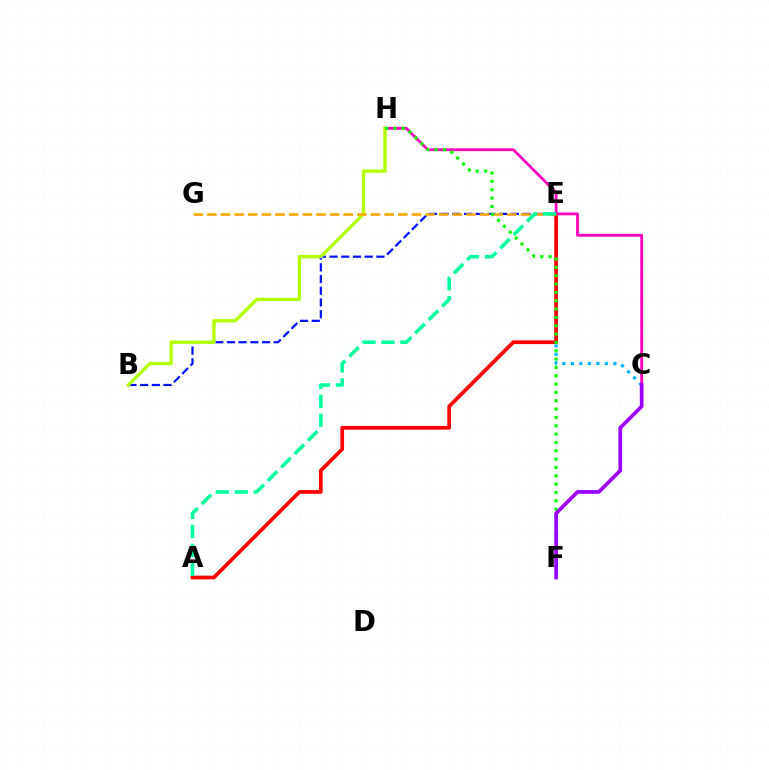{('C', 'E'): [{'color': '#00b5ff', 'line_style': 'dotted', 'thickness': 2.31}], ('A', 'E'): [{'color': '#ff0000', 'line_style': 'solid', 'thickness': 2.67}, {'color': '#00ff9d', 'line_style': 'dashed', 'thickness': 2.57}], ('C', 'H'): [{'color': '#ff00bd', 'line_style': 'solid', 'thickness': 2.03}], ('B', 'E'): [{'color': '#0010ff', 'line_style': 'dashed', 'thickness': 1.59}], ('B', 'H'): [{'color': '#b3ff00', 'line_style': 'solid', 'thickness': 2.42}], ('E', 'G'): [{'color': '#ffa500', 'line_style': 'dashed', 'thickness': 1.85}], ('F', 'H'): [{'color': '#08ff00', 'line_style': 'dotted', 'thickness': 2.27}], ('C', 'F'): [{'color': '#9b00ff', 'line_style': 'solid', 'thickness': 2.67}]}